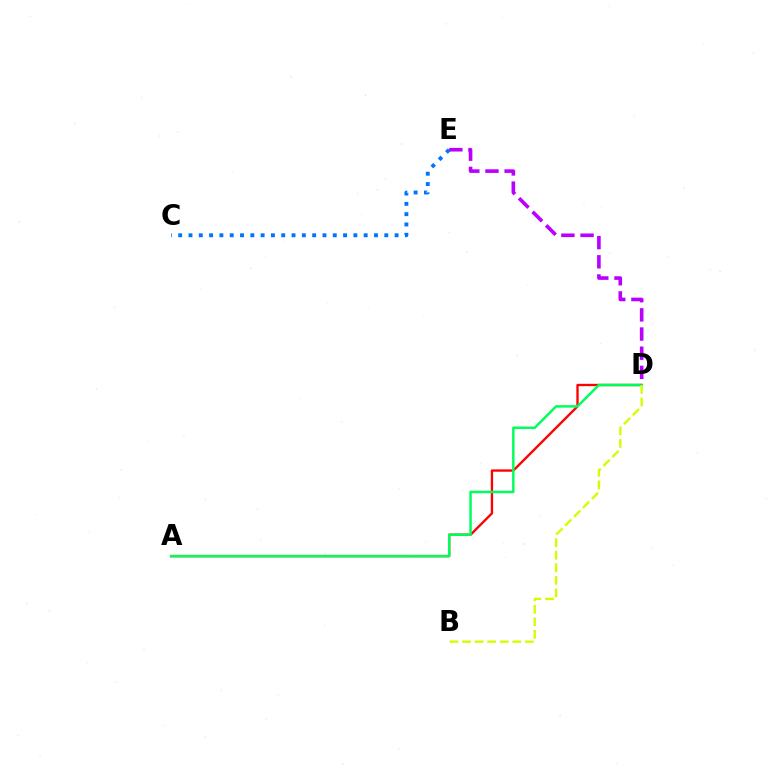{('A', 'D'): [{'color': '#ff0000', 'line_style': 'solid', 'thickness': 1.68}, {'color': '#00ff5c', 'line_style': 'solid', 'thickness': 1.78}], ('D', 'E'): [{'color': '#b900ff', 'line_style': 'dashed', 'thickness': 2.6}], ('C', 'E'): [{'color': '#0074ff', 'line_style': 'dotted', 'thickness': 2.8}], ('B', 'D'): [{'color': '#d1ff00', 'line_style': 'dashed', 'thickness': 1.71}]}